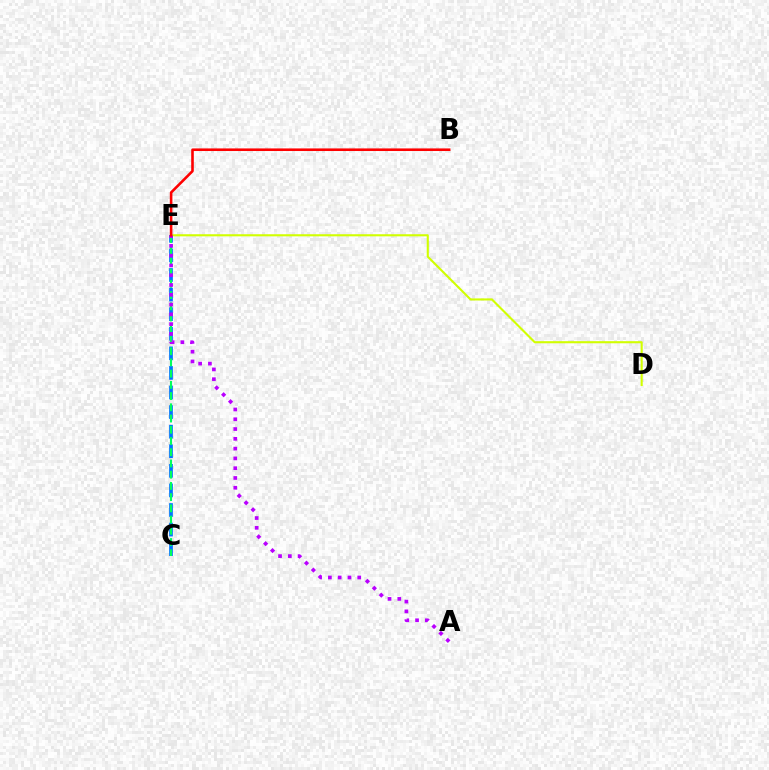{('C', 'E'): [{'color': '#0074ff', 'line_style': 'dashed', 'thickness': 2.66}, {'color': '#00ff5c', 'line_style': 'dashed', 'thickness': 1.53}], ('D', 'E'): [{'color': '#d1ff00', 'line_style': 'solid', 'thickness': 1.51}], ('A', 'E'): [{'color': '#b900ff', 'line_style': 'dotted', 'thickness': 2.66}], ('B', 'E'): [{'color': '#ff0000', 'line_style': 'solid', 'thickness': 1.87}]}